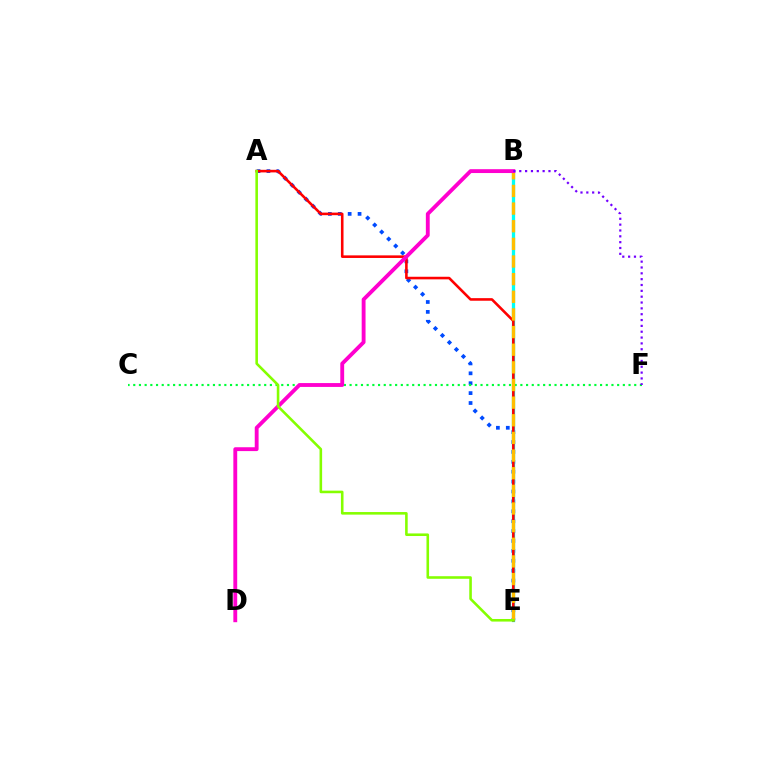{('A', 'E'): [{'color': '#004bff', 'line_style': 'dotted', 'thickness': 2.69}, {'color': '#ff0000', 'line_style': 'solid', 'thickness': 1.86}, {'color': '#84ff00', 'line_style': 'solid', 'thickness': 1.86}], ('B', 'E'): [{'color': '#00fff6', 'line_style': 'solid', 'thickness': 2.36}, {'color': '#ffbd00', 'line_style': 'dashed', 'thickness': 2.4}], ('C', 'F'): [{'color': '#00ff39', 'line_style': 'dotted', 'thickness': 1.55}], ('B', 'D'): [{'color': '#ff00cf', 'line_style': 'solid', 'thickness': 2.77}], ('B', 'F'): [{'color': '#7200ff', 'line_style': 'dotted', 'thickness': 1.59}]}